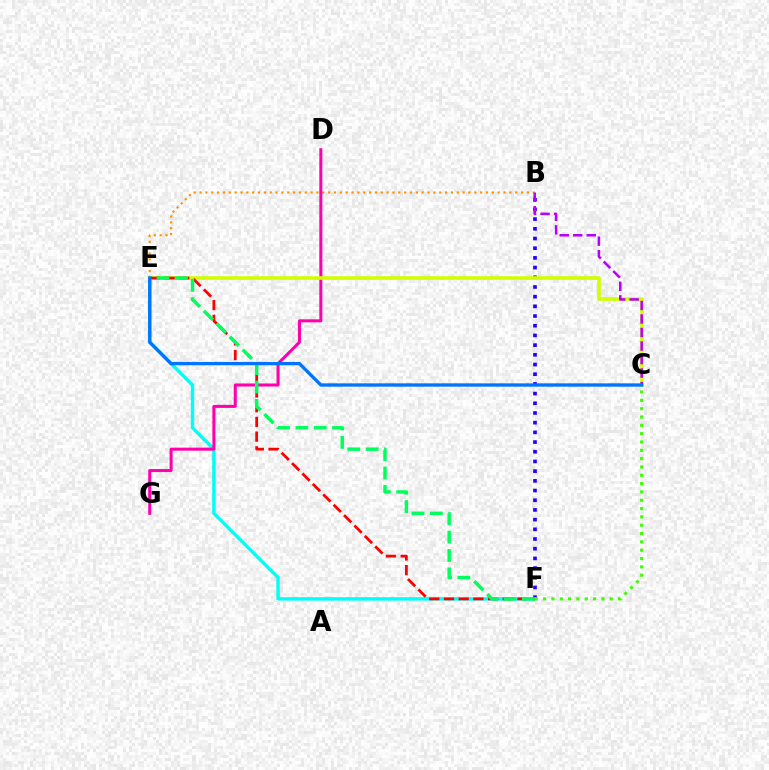{('B', 'E'): [{'color': '#ff9400', 'line_style': 'dotted', 'thickness': 1.59}], ('B', 'F'): [{'color': '#2500ff', 'line_style': 'dotted', 'thickness': 2.63}], ('E', 'F'): [{'color': '#00fff6', 'line_style': 'solid', 'thickness': 2.45}, {'color': '#ff0000', 'line_style': 'dashed', 'thickness': 2.0}, {'color': '#00ff5c', 'line_style': 'dashed', 'thickness': 2.49}], ('D', 'G'): [{'color': '#ff00ac', 'line_style': 'solid', 'thickness': 2.18}], ('C', 'E'): [{'color': '#d1ff00', 'line_style': 'solid', 'thickness': 2.6}, {'color': '#0074ff', 'line_style': 'solid', 'thickness': 2.39}], ('B', 'C'): [{'color': '#b900ff', 'line_style': 'dashed', 'thickness': 1.84}], ('C', 'F'): [{'color': '#3dff00', 'line_style': 'dotted', 'thickness': 2.26}]}